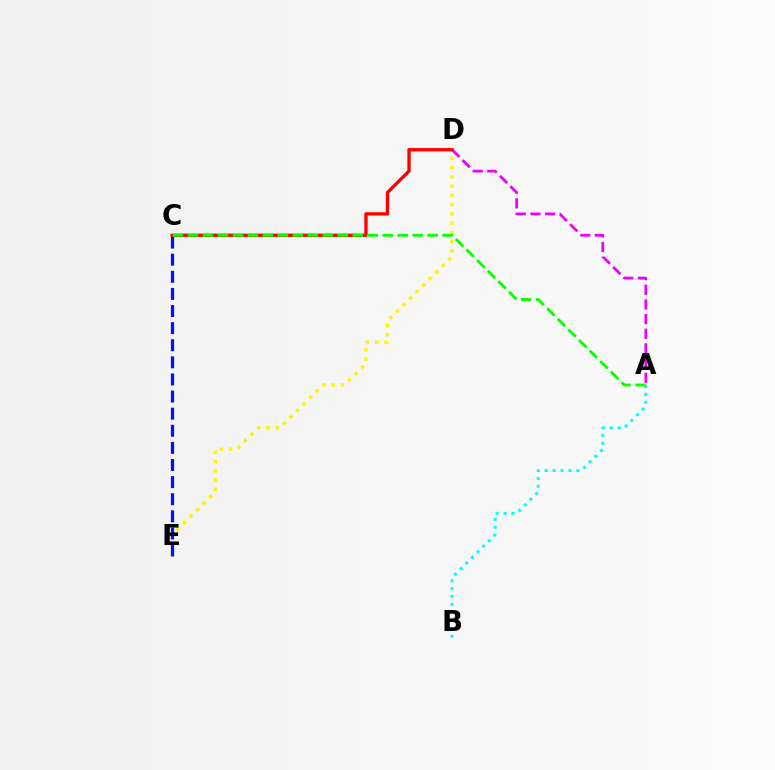{('A', 'D'): [{'color': '#ee00ff', 'line_style': 'dashed', 'thickness': 1.99}], ('A', 'B'): [{'color': '#00fff6', 'line_style': 'dotted', 'thickness': 2.15}], ('D', 'E'): [{'color': '#fcf500', 'line_style': 'dotted', 'thickness': 2.51}], ('C', 'E'): [{'color': '#0010ff', 'line_style': 'dashed', 'thickness': 2.32}], ('C', 'D'): [{'color': '#ff0000', 'line_style': 'solid', 'thickness': 2.4}], ('A', 'C'): [{'color': '#08ff00', 'line_style': 'dashed', 'thickness': 2.04}]}